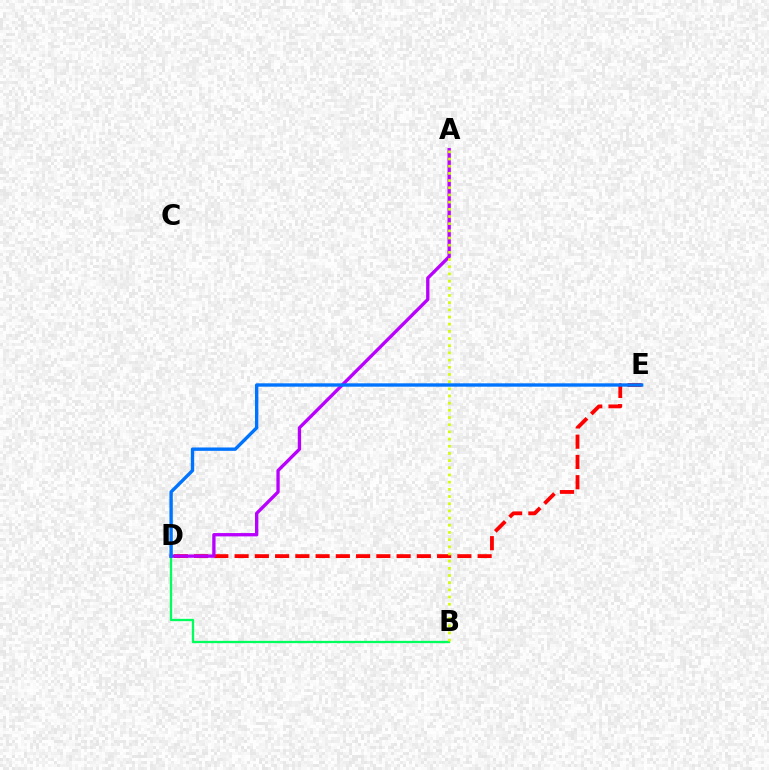{('B', 'D'): [{'color': '#00ff5c', 'line_style': 'solid', 'thickness': 1.66}], ('D', 'E'): [{'color': '#ff0000', 'line_style': 'dashed', 'thickness': 2.75}, {'color': '#0074ff', 'line_style': 'solid', 'thickness': 2.43}], ('A', 'D'): [{'color': '#b900ff', 'line_style': 'solid', 'thickness': 2.39}], ('A', 'B'): [{'color': '#d1ff00', 'line_style': 'dotted', 'thickness': 1.95}]}